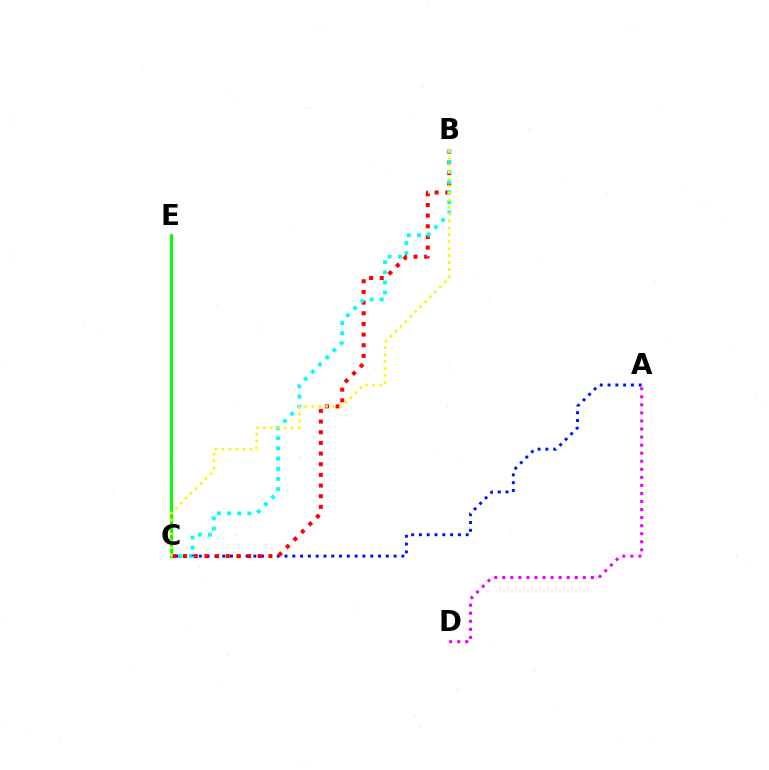{('A', 'C'): [{'color': '#0010ff', 'line_style': 'dotted', 'thickness': 2.12}], ('B', 'C'): [{'color': '#ff0000', 'line_style': 'dotted', 'thickness': 2.9}, {'color': '#00fff6', 'line_style': 'dotted', 'thickness': 2.75}, {'color': '#fcf500', 'line_style': 'dotted', 'thickness': 1.89}], ('C', 'E'): [{'color': '#08ff00', 'line_style': 'solid', 'thickness': 2.19}], ('A', 'D'): [{'color': '#ee00ff', 'line_style': 'dotted', 'thickness': 2.19}]}